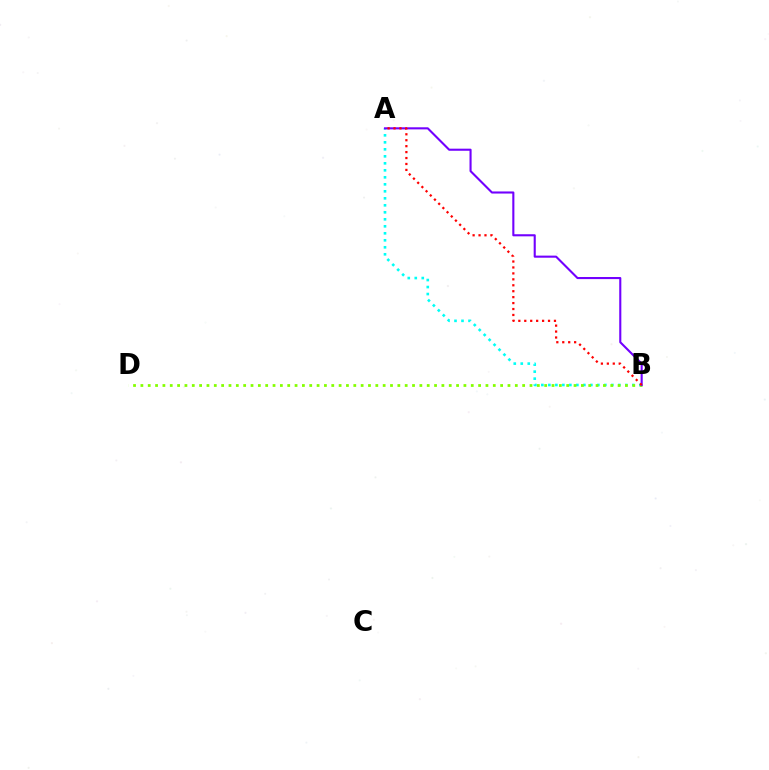{('A', 'B'): [{'color': '#00fff6', 'line_style': 'dotted', 'thickness': 1.9}, {'color': '#7200ff', 'line_style': 'solid', 'thickness': 1.51}, {'color': '#ff0000', 'line_style': 'dotted', 'thickness': 1.61}], ('B', 'D'): [{'color': '#84ff00', 'line_style': 'dotted', 'thickness': 1.99}]}